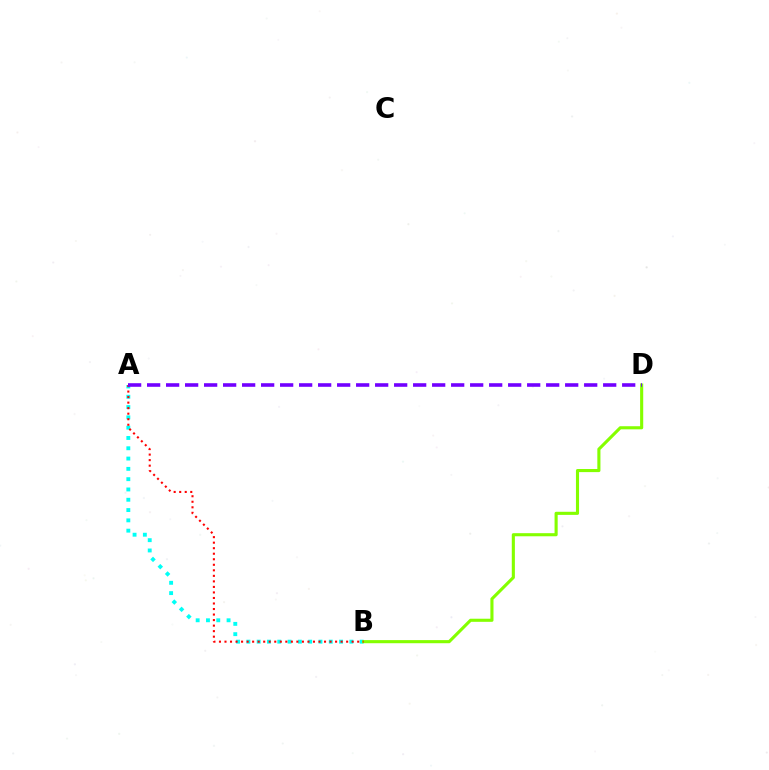{('A', 'B'): [{'color': '#00fff6', 'line_style': 'dotted', 'thickness': 2.8}, {'color': '#ff0000', 'line_style': 'dotted', 'thickness': 1.5}], ('B', 'D'): [{'color': '#84ff00', 'line_style': 'solid', 'thickness': 2.23}], ('A', 'D'): [{'color': '#7200ff', 'line_style': 'dashed', 'thickness': 2.58}]}